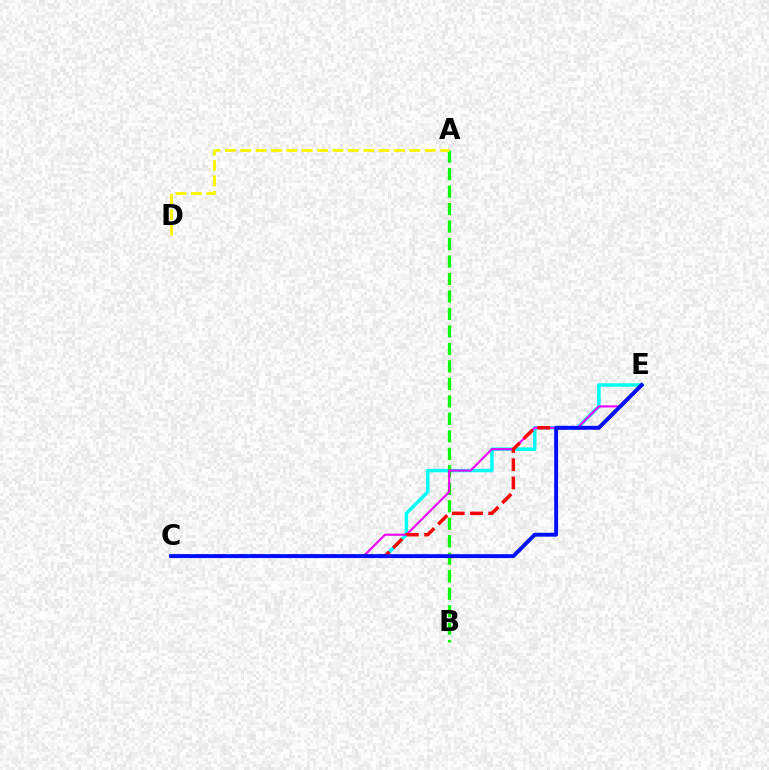{('C', 'E'): [{'color': '#00fff6', 'line_style': 'solid', 'thickness': 2.5}, {'color': '#ee00ff', 'line_style': 'solid', 'thickness': 1.55}, {'color': '#ff0000', 'line_style': 'dashed', 'thickness': 2.48}, {'color': '#0010ff', 'line_style': 'solid', 'thickness': 2.82}], ('A', 'B'): [{'color': '#08ff00', 'line_style': 'dashed', 'thickness': 2.38}], ('A', 'D'): [{'color': '#fcf500', 'line_style': 'dashed', 'thickness': 2.09}]}